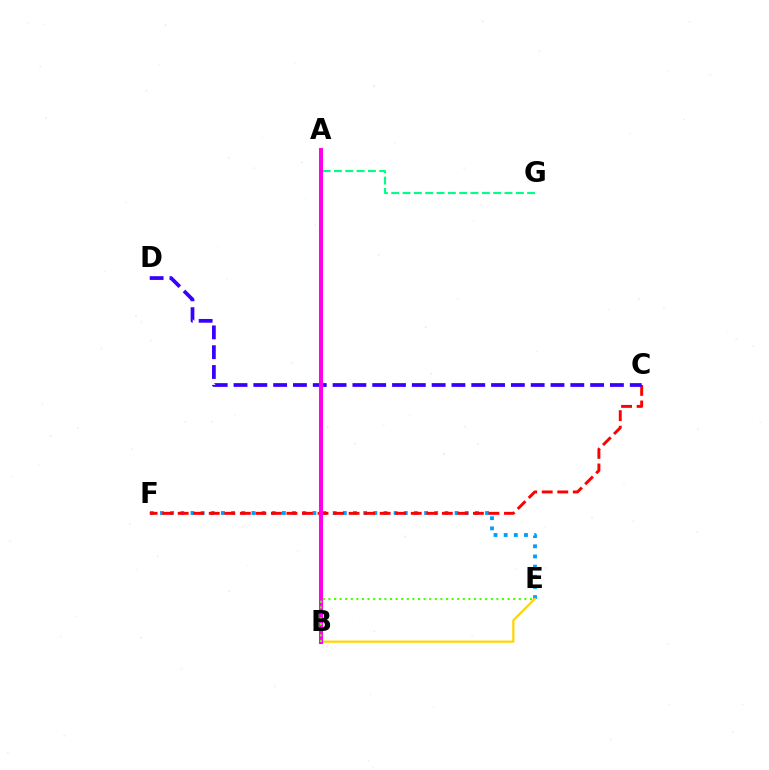{('E', 'F'): [{'color': '#009eff', 'line_style': 'dotted', 'thickness': 2.76}], ('C', 'F'): [{'color': '#ff0000', 'line_style': 'dashed', 'thickness': 2.11}], ('B', 'E'): [{'color': '#ffd500', 'line_style': 'solid', 'thickness': 1.59}, {'color': '#4fff00', 'line_style': 'dotted', 'thickness': 1.52}], ('A', 'G'): [{'color': '#00ff86', 'line_style': 'dashed', 'thickness': 1.54}], ('C', 'D'): [{'color': '#3700ff', 'line_style': 'dashed', 'thickness': 2.69}], ('A', 'B'): [{'color': '#ff00ed', 'line_style': 'solid', 'thickness': 2.91}]}